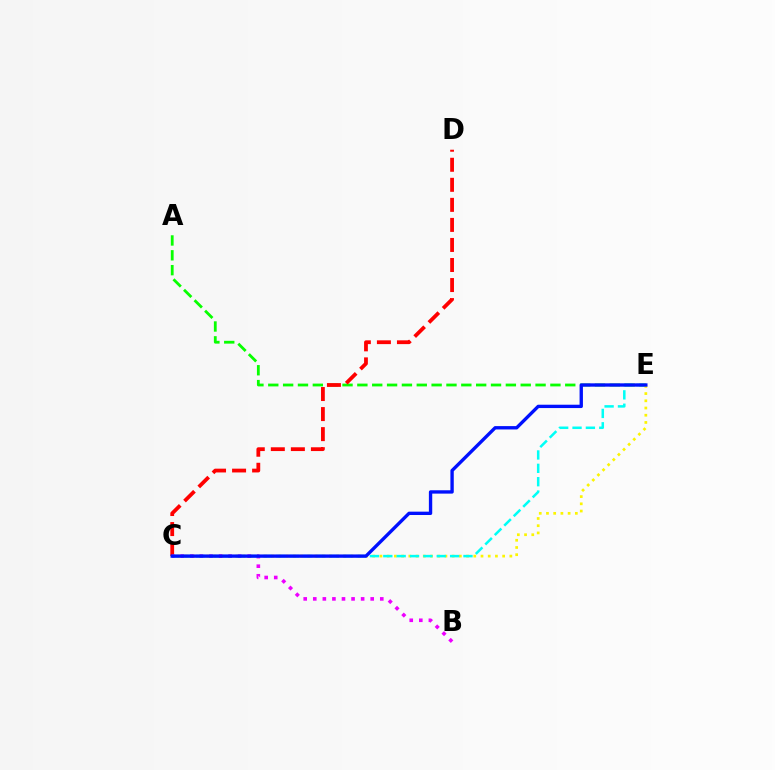{('A', 'E'): [{'color': '#08ff00', 'line_style': 'dashed', 'thickness': 2.02}], ('C', 'E'): [{'color': '#fcf500', 'line_style': 'dotted', 'thickness': 1.96}, {'color': '#00fff6', 'line_style': 'dashed', 'thickness': 1.82}, {'color': '#0010ff', 'line_style': 'solid', 'thickness': 2.41}], ('C', 'D'): [{'color': '#ff0000', 'line_style': 'dashed', 'thickness': 2.72}], ('B', 'C'): [{'color': '#ee00ff', 'line_style': 'dotted', 'thickness': 2.6}]}